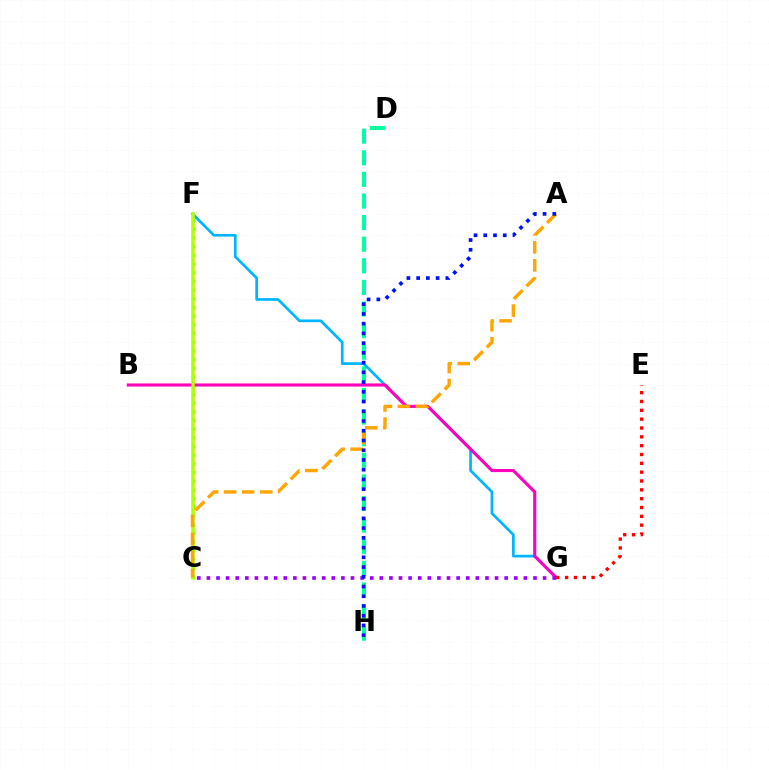{('D', 'H'): [{'color': '#00ff9d', 'line_style': 'dashed', 'thickness': 2.94}], ('F', 'G'): [{'color': '#00b5ff', 'line_style': 'solid', 'thickness': 1.95}], ('C', 'F'): [{'color': '#08ff00', 'line_style': 'dotted', 'thickness': 2.36}, {'color': '#b3ff00', 'line_style': 'solid', 'thickness': 2.55}], ('B', 'G'): [{'color': '#ff00bd', 'line_style': 'solid', 'thickness': 2.23}], ('E', 'G'): [{'color': '#ff0000', 'line_style': 'dotted', 'thickness': 2.4}], ('C', 'G'): [{'color': '#9b00ff', 'line_style': 'dotted', 'thickness': 2.61}], ('A', 'C'): [{'color': '#ffa500', 'line_style': 'dashed', 'thickness': 2.45}], ('A', 'H'): [{'color': '#0010ff', 'line_style': 'dotted', 'thickness': 2.65}]}